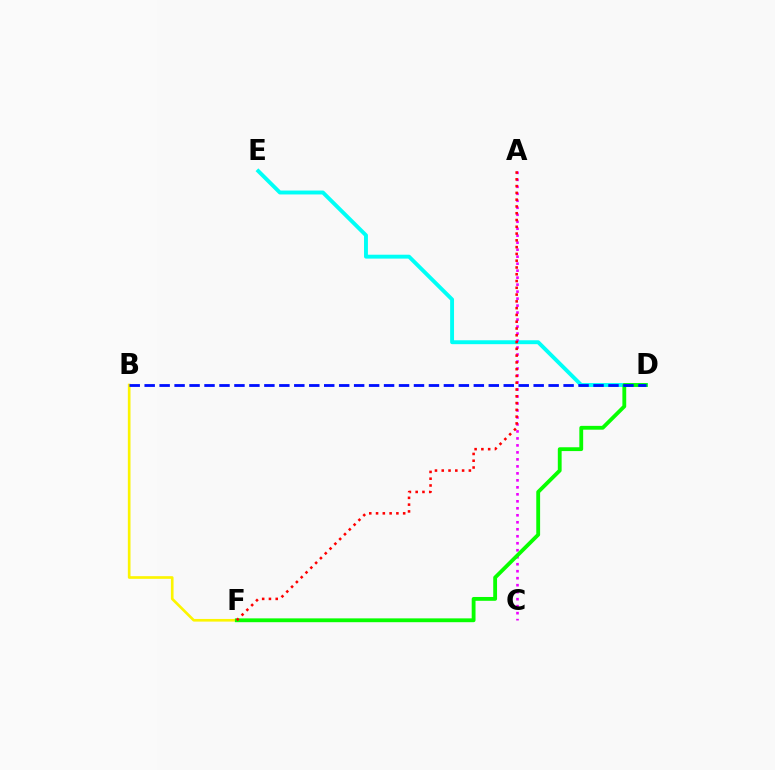{('D', 'E'): [{'color': '#00fff6', 'line_style': 'solid', 'thickness': 2.81}], ('B', 'F'): [{'color': '#fcf500', 'line_style': 'solid', 'thickness': 1.91}], ('A', 'C'): [{'color': '#ee00ff', 'line_style': 'dotted', 'thickness': 1.9}], ('D', 'F'): [{'color': '#08ff00', 'line_style': 'solid', 'thickness': 2.75}], ('B', 'D'): [{'color': '#0010ff', 'line_style': 'dashed', 'thickness': 2.03}], ('A', 'F'): [{'color': '#ff0000', 'line_style': 'dotted', 'thickness': 1.84}]}